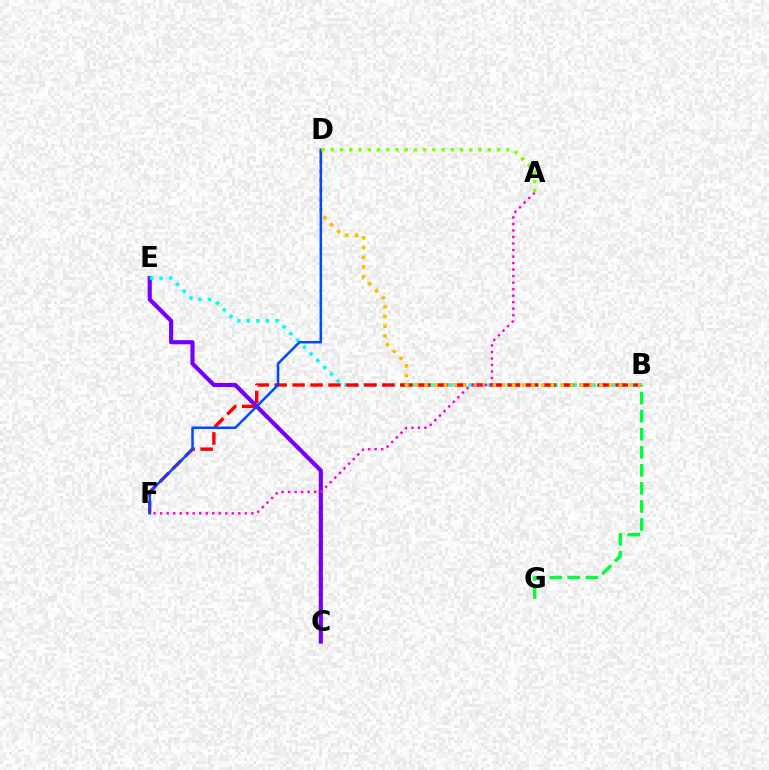{('C', 'E'): [{'color': '#7200ff', 'line_style': 'solid', 'thickness': 2.98}], ('B', 'E'): [{'color': '#00fff6', 'line_style': 'dotted', 'thickness': 2.59}], ('B', 'F'): [{'color': '#ff0000', 'line_style': 'dashed', 'thickness': 2.44}], ('B', 'D'): [{'color': '#ffbd00', 'line_style': 'dotted', 'thickness': 2.64}], ('D', 'F'): [{'color': '#004bff', 'line_style': 'solid', 'thickness': 1.81}], ('A', 'F'): [{'color': '#ff00cf', 'line_style': 'dotted', 'thickness': 1.77}], ('B', 'G'): [{'color': '#00ff39', 'line_style': 'dashed', 'thickness': 2.45}], ('A', 'D'): [{'color': '#84ff00', 'line_style': 'dotted', 'thickness': 2.51}]}